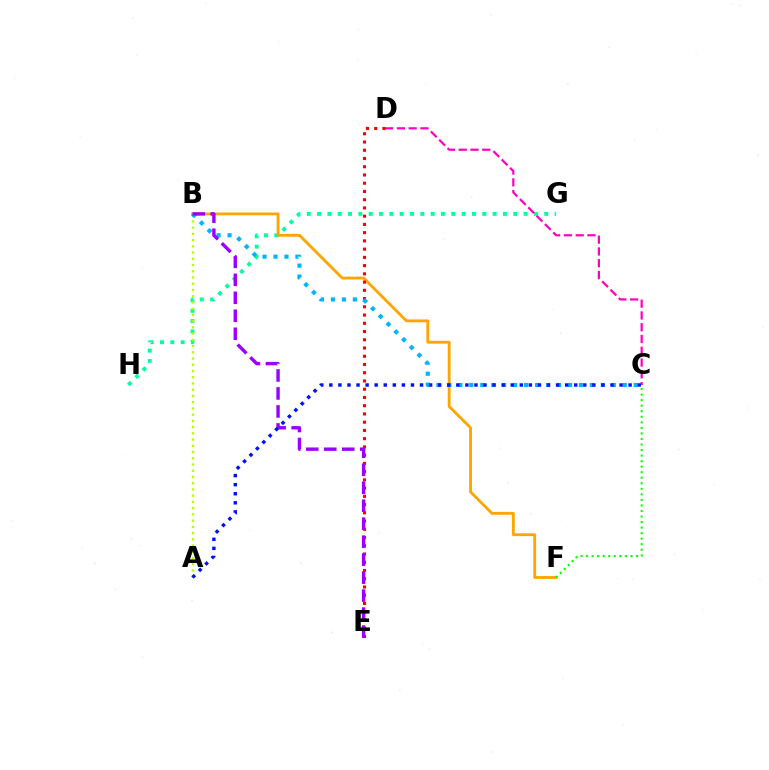{('G', 'H'): [{'color': '#00ff9d', 'line_style': 'dotted', 'thickness': 2.81}], ('C', 'D'): [{'color': '#ff00bd', 'line_style': 'dashed', 'thickness': 1.6}], ('A', 'B'): [{'color': '#b3ff00', 'line_style': 'dotted', 'thickness': 1.69}], ('B', 'F'): [{'color': '#ffa500', 'line_style': 'solid', 'thickness': 2.03}], ('D', 'E'): [{'color': '#ff0000', 'line_style': 'dotted', 'thickness': 2.24}], ('B', 'C'): [{'color': '#00b5ff', 'line_style': 'dotted', 'thickness': 2.98}], ('B', 'E'): [{'color': '#9b00ff', 'line_style': 'dashed', 'thickness': 2.44}], ('C', 'F'): [{'color': '#08ff00', 'line_style': 'dotted', 'thickness': 1.51}], ('A', 'C'): [{'color': '#0010ff', 'line_style': 'dotted', 'thickness': 2.46}]}